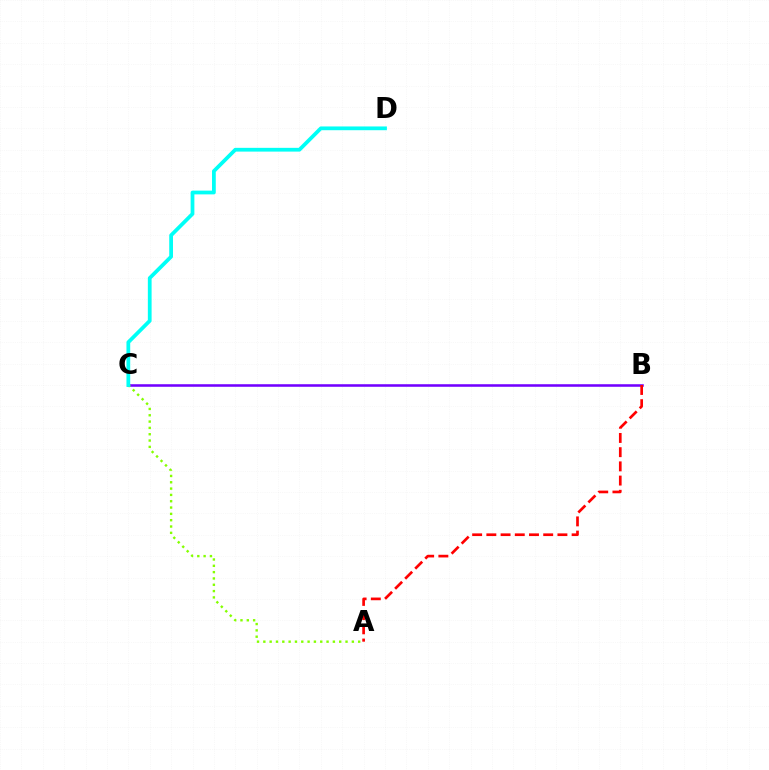{('B', 'C'): [{'color': '#7200ff', 'line_style': 'solid', 'thickness': 1.84}], ('A', 'C'): [{'color': '#84ff00', 'line_style': 'dotted', 'thickness': 1.72}], ('A', 'B'): [{'color': '#ff0000', 'line_style': 'dashed', 'thickness': 1.93}], ('C', 'D'): [{'color': '#00fff6', 'line_style': 'solid', 'thickness': 2.71}]}